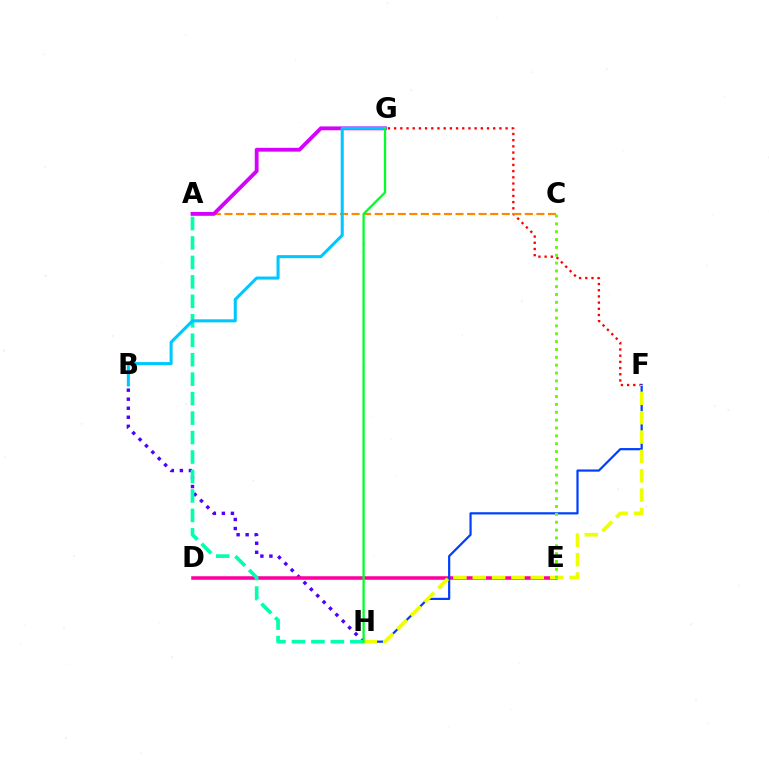{('B', 'H'): [{'color': '#4f00ff', 'line_style': 'dotted', 'thickness': 2.45}], ('D', 'E'): [{'color': '#ff00a0', 'line_style': 'solid', 'thickness': 2.55}], ('F', 'G'): [{'color': '#ff0000', 'line_style': 'dotted', 'thickness': 1.68}], ('A', 'C'): [{'color': '#ff8800', 'line_style': 'dashed', 'thickness': 1.57}], ('F', 'H'): [{'color': '#003fff', 'line_style': 'solid', 'thickness': 1.59}, {'color': '#eeff00', 'line_style': 'dashed', 'thickness': 2.63}], ('A', 'H'): [{'color': '#00ffaf', 'line_style': 'dashed', 'thickness': 2.64}], ('A', 'G'): [{'color': '#d600ff', 'line_style': 'solid', 'thickness': 2.76}], ('B', 'G'): [{'color': '#00c7ff', 'line_style': 'solid', 'thickness': 2.2}], ('C', 'E'): [{'color': '#66ff00', 'line_style': 'dotted', 'thickness': 2.13}], ('G', 'H'): [{'color': '#00ff27', 'line_style': 'solid', 'thickness': 1.65}]}